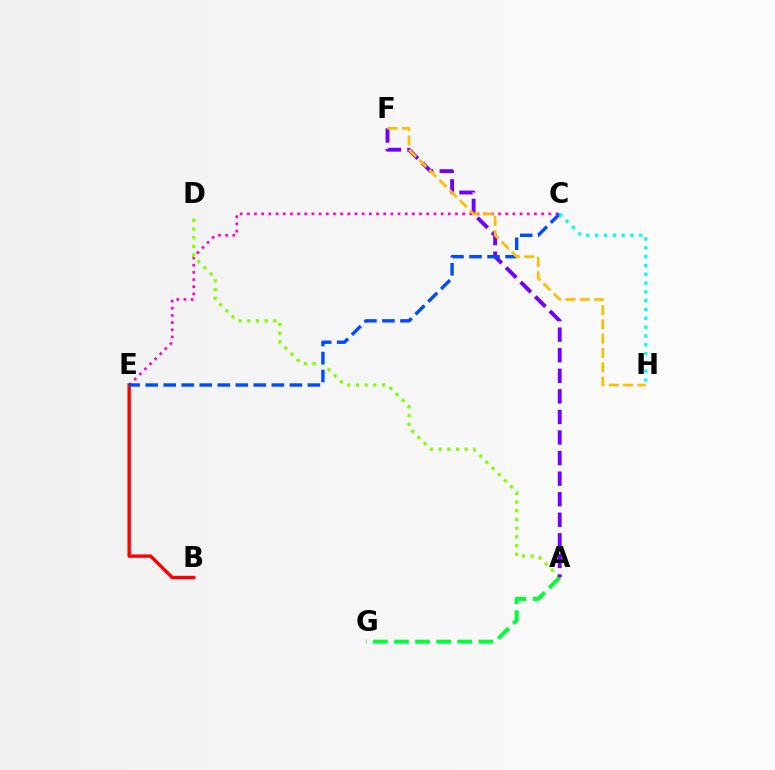{('C', 'E'): [{'color': '#ff00cf', 'line_style': 'dotted', 'thickness': 1.95}, {'color': '#004bff', 'line_style': 'dashed', 'thickness': 2.45}], ('A', 'G'): [{'color': '#00ff39', 'line_style': 'dashed', 'thickness': 2.87}], ('B', 'E'): [{'color': '#ff0000', 'line_style': 'solid', 'thickness': 2.44}], ('A', 'D'): [{'color': '#84ff00', 'line_style': 'dotted', 'thickness': 2.36}], ('A', 'F'): [{'color': '#7200ff', 'line_style': 'dashed', 'thickness': 2.79}], ('C', 'H'): [{'color': '#00fff6', 'line_style': 'dotted', 'thickness': 2.4}], ('F', 'H'): [{'color': '#ffbd00', 'line_style': 'dashed', 'thickness': 1.94}]}